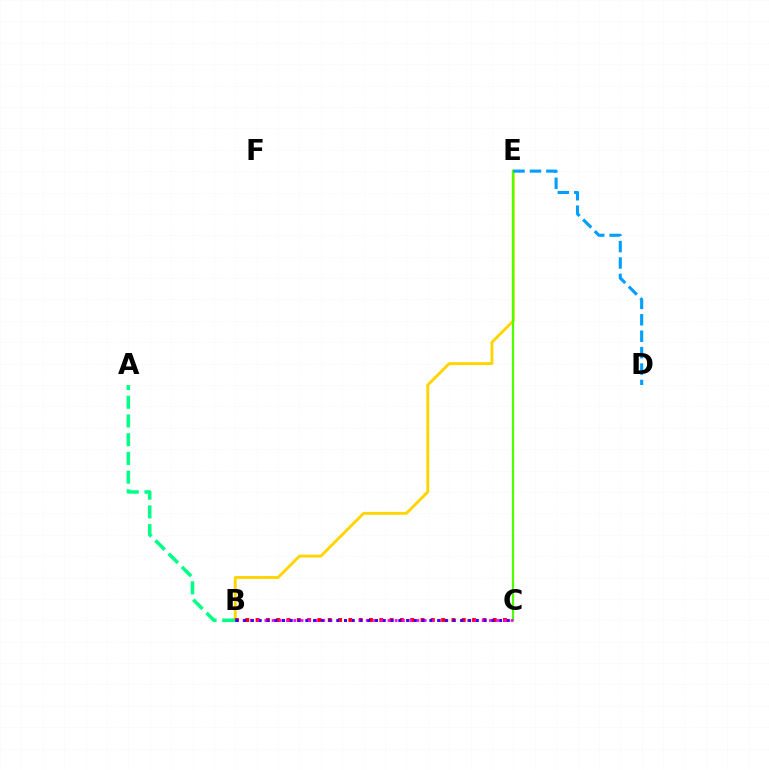{('B', 'E'): [{'color': '#ffd500', 'line_style': 'solid', 'thickness': 2.09}], ('B', 'C'): [{'color': '#ff0000', 'line_style': 'dotted', 'thickness': 2.8}, {'color': '#ff00ed', 'line_style': 'dotted', 'thickness': 1.97}, {'color': '#3700ff', 'line_style': 'dotted', 'thickness': 2.11}], ('C', 'E'): [{'color': '#4fff00', 'line_style': 'solid', 'thickness': 1.61}], ('D', 'E'): [{'color': '#009eff', 'line_style': 'dashed', 'thickness': 2.23}], ('A', 'B'): [{'color': '#00ff86', 'line_style': 'dashed', 'thickness': 2.54}]}